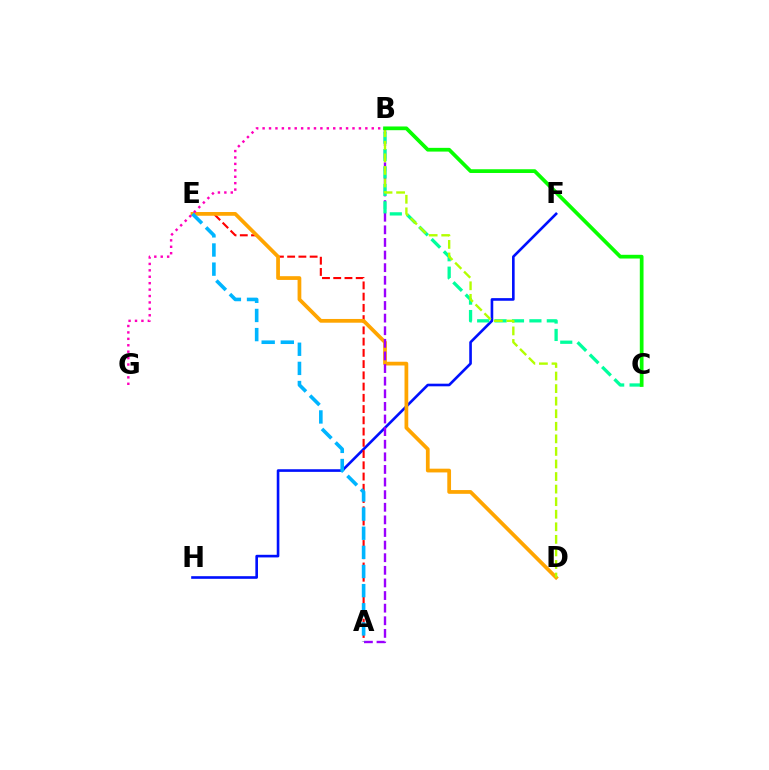{('F', 'H'): [{'color': '#0010ff', 'line_style': 'solid', 'thickness': 1.89}], ('A', 'E'): [{'color': '#ff0000', 'line_style': 'dashed', 'thickness': 1.53}, {'color': '#00b5ff', 'line_style': 'dashed', 'thickness': 2.6}], ('D', 'E'): [{'color': '#ffa500', 'line_style': 'solid', 'thickness': 2.7}], ('A', 'B'): [{'color': '#9b00ff', 'line_style': 'dashed', 'thickness': 1.71}], ('B', 'G'): [{'color': '#ff00bd', 'line_style': 'dotted', 'thickness': 1.74}], ('B', 'C'): [{'color': '#00ff9d', 'line_style': 'dashed', 'thickness': 2.37}, {'color': '#08ff00', 'line_style': 'solid', 'thickness': 2.69}], ('B', 'D'): [{'color': '#b3ff00', 'line_style': 'dashed', 'thickness': 1.71}]}